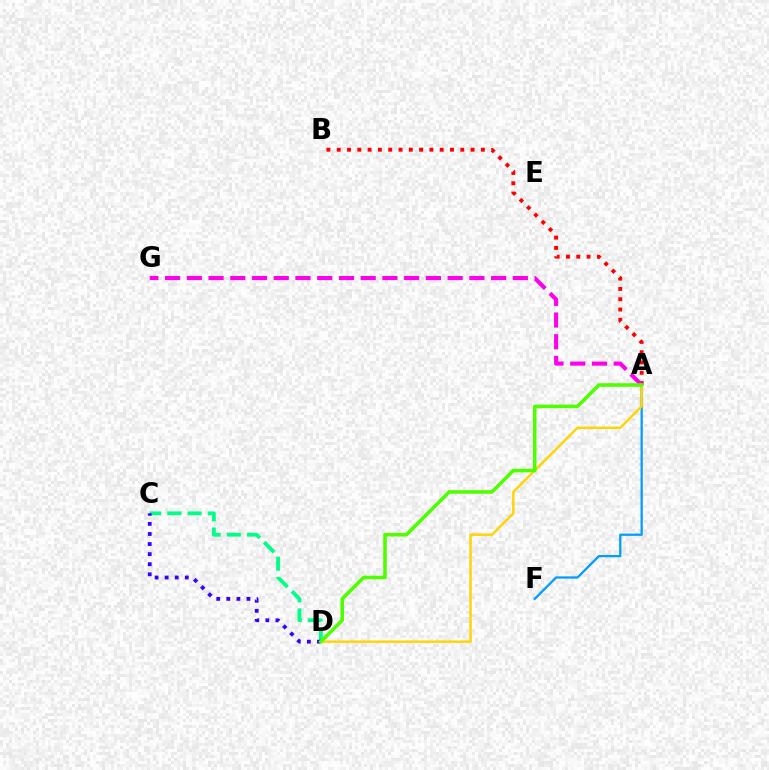{('C', 'D'): [{'color': '#00ff86', 'line_style': 'dashed', 'thickness': 2.75}, {'color': '#3700ff', 'line_style': 'dotted', 'thickness': 2.74}], ('A', 'B'): [{'color': '#ff0000', 'line_style': 'dotted', 'thickness': 2.8}], ('A', 'F'): [{'color': '#009eff', 'line_style': 'solid', 'thickness': 1.64}], ('A', 'G'): [{'color': '#ff00ed', 'line_style': 'dashed', 'thickness': 2.95}], ('A', 'D'): [{'color': '#ffd500', 'line_style': 'solid', 'thickness': 1.75}, {'color': '#4fff00', 'line_style': 'solid', 'thickness': 2.56}]}